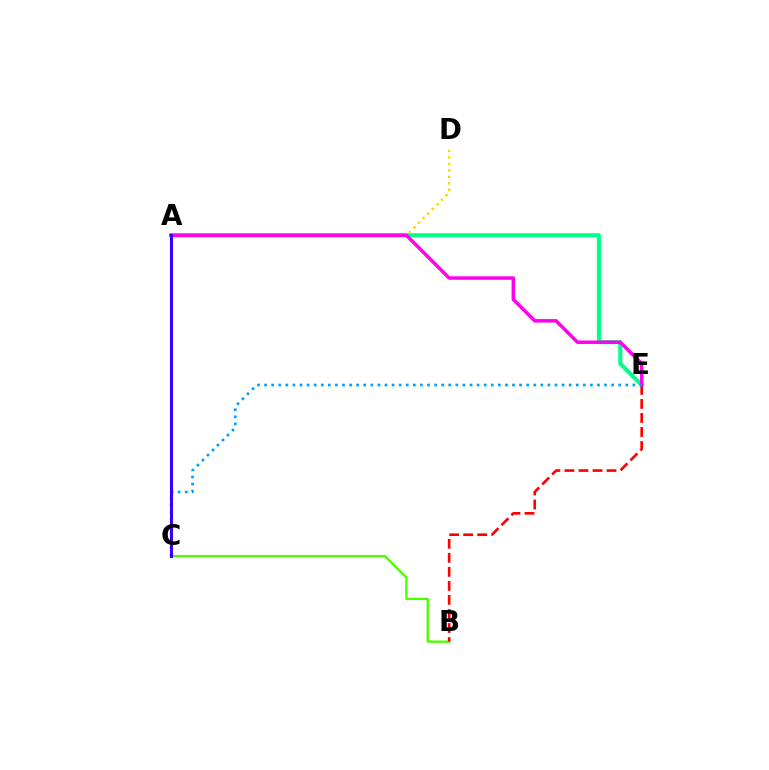{('B', 'C'): [{'color': '#4fff00', 'line_style': 'solid', 'thickness': 1.69}], ('A', 'E'): [{'color': '#00ff86', 'line_style': 'solid', 'thickness': 2.94}, {'color': '#ff00ed', 'line_style': 'solid', 'thickness': 2.51}], ('B', 'E'): [{'color': '#ff0000', 'line_style': 'dashed', 'thickness': 1.91}], ('A', 'D'): [{'color': '#ffd500', 'line_style': 'dotted', 'thickness': 1.76}], ('C', 'E'): [{'color': '#009eff', 'line_style': 'dotted', 'thickness': 1.92}], ('A', 'C'): [{'color': '#3700ff', 'line_style': 'solid', 'thickness': 2.18}]}